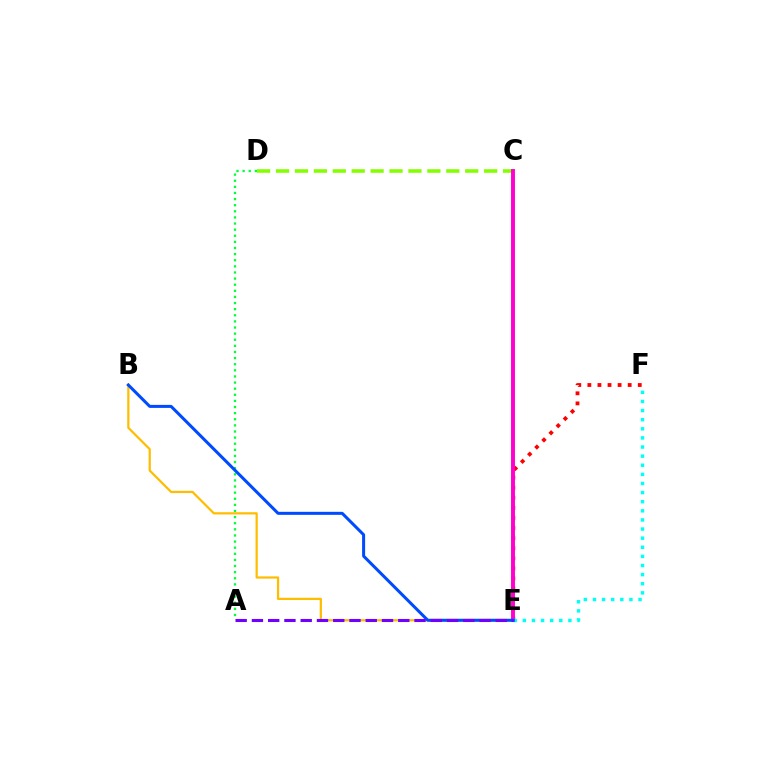{('E', 'F'): [{'color': '#ff0000', 'line_style': 'dotted', 'thickness': 2.74}, {'color': '#00fff6', 'line_style': 'dotted', 'thickness': 2.48}], ('A', 'D'): [{'color': '#00ff39', 'line_style': 'dotted', 'thickness': 1.66}], ('B', 'E'): [{'color': '#ffbd00', 'line_style': 'solid', 'thickness': 1.61}, {'color': '#004bff', 'line_style': 'solid', 'thickness': 2.17}], ('C', 'D'): [{'color': '#84ff00', 'line_style': 'dashed', 'thickness': 2.57}], ('C', 'E'): [{'color': '#ff00cf', 'line_style': 'solid', 'thickness': 2.82}], ('A', 'E'): [{'color': '#7200ff', 'line_style': 'dashed', 'thickness': 2.21}]}